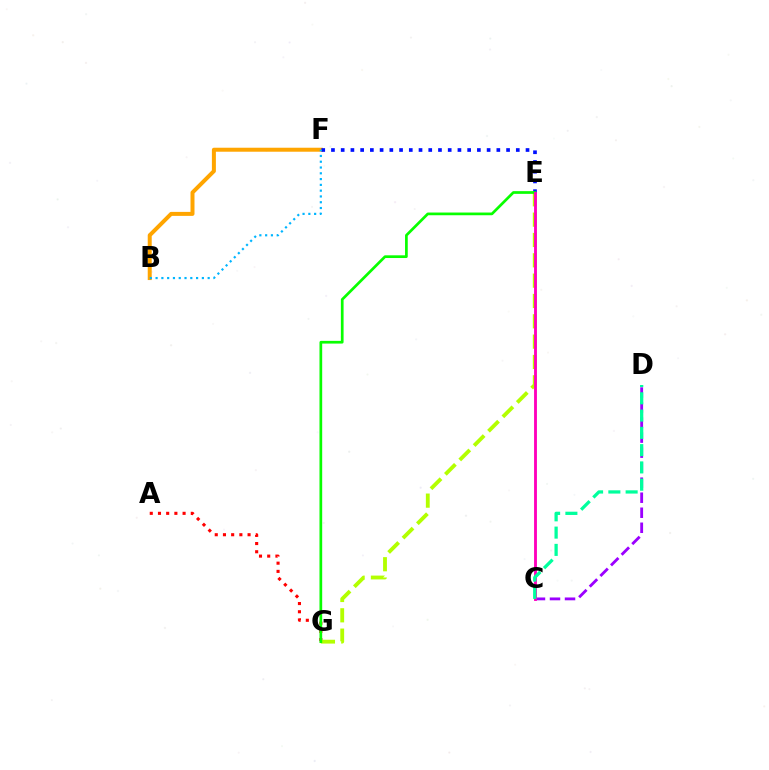{('B', 'F'): [{'color': '#ffa500', 'line_style': 'solid', 'thickness': 2.88}, {'color': '#00b5ff', 'line_style': 'dotted', 'thickness': 1.57}], ('E', 'F'): [{'color': '#0010ff', 'line_style': 'dotted', 'thickness': 2.64}], ('A', 'G'): [{'color': '#ff0000', 'line_style': 'dotted', 'thickness': 2.23}], ('E', 'G'): [{'color': '#b3ff00', 'line_style': 'dashed', 'thickness': 2.76}, {'color': '#08ff00', 'line_style': 'solid', 'thickness': 1.95}], ('C', 'D'): [{'color': '#9b00ff', 'line_style': 'dashed', 'thickness': 2.04}, {'color': '#00ff9d', 'line_style': 'dashed', 'thickness': 2.35}], ('C', 'E'): [{'color': '#ff00bd', 'line_style': 'solid', 'thickness': 2.06}]}